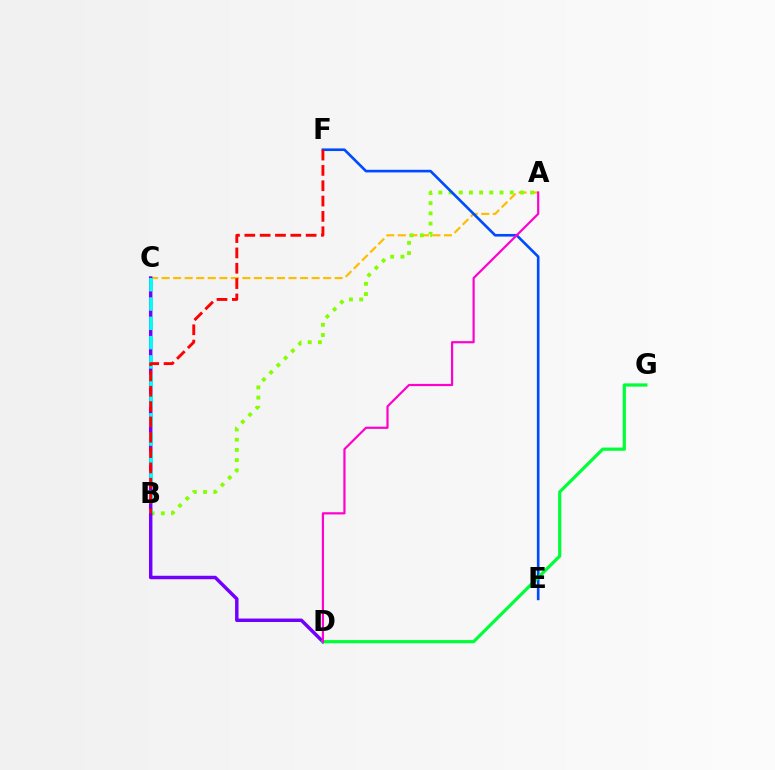{('A', 'C'): [{'color': '#ffbd00', 'line_style': 'dashed', 'thickness': 1.57}], ('A', 'B'): [{'color': '#84ff00', 'line_style': 'dotted', 'thickness': 2.77}], ('C', 'D'): [{'color': '#7200ff', 'line_style': 'solid', 'thickness': 2.49}], ('E', 'F'): [{'color': '#004bff', 'line_style': 'solid', 'thickness': 1.9}], ('D', 'G'): [{'color': '#00ff39', 'line_style': 'solid', 'thickness': 2.31}], ('B', 'C'): [{'color': '#00fff6', 'line_style': 'dashed', 'thickness': 2.62}], ('B', 'F'): [{'color': '#ff0000', 'line_style': 'dashed', 'thickness': 2.08}], ('A', 'D'): [{'color': '#ff00cf', 'line_style': 'solid', 'thickness': 1.58}]}